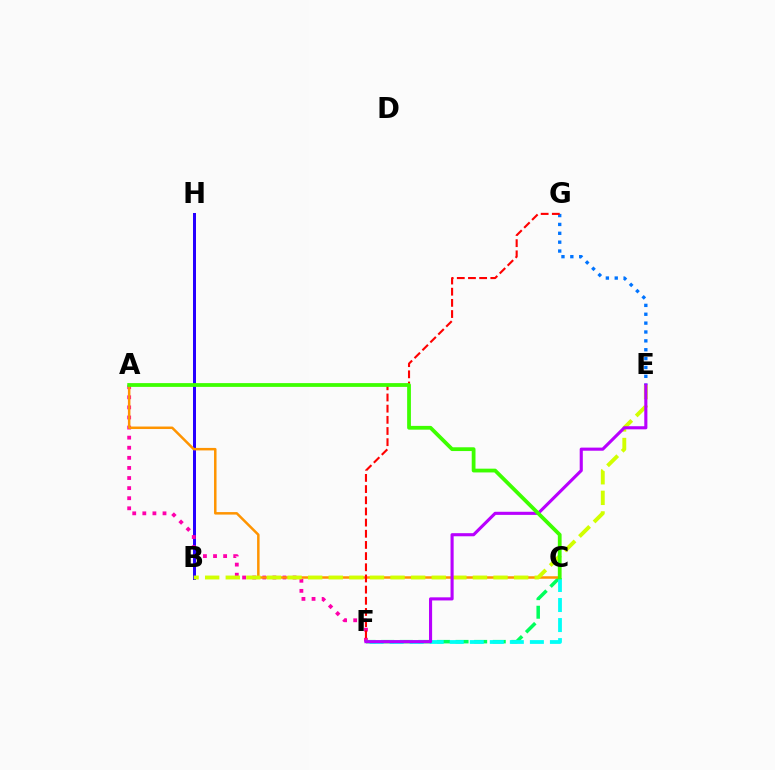{('B', 'H'): [{'color': '#2500ff', 'line_style': 'solid', 'thickness': 2.15}], ('A', 'F'): [{'color': '#ff00ac', 'line_style': 'dotted', 'thickness': 2.74}], ('C', 'F'): [{'color': '#00ff5c', 'line_style': 'dashed', 'thickness': 2.53}, {'color': '#00fff6', 'line_style': 'dashed', 'thickness': 2.72}], ('A', 'C'): [{'color': '#ff9400', 'line_style': 'solid', 'thickness': 1.8}, {'color': '#3dff00', 'line_style': 'solid', 'thickness': 2.72}], ('E', 'G'): [{'color': '#0074ff', 'line_style': 'dotted', 'thickness': 2.41}], ('B', 'E'): [{'color': '#d1ff00', 'line_style': 'dashed', 'thickness': 2.8}], ('F', 'G'): [{'color': '#ff0000', 'line_style': 'dashed', 'thickness': 1.52}], ('E', 'F'): [{'color': '#b900ff', 'line_style': 'solid', 'thickness': 2.24}]}